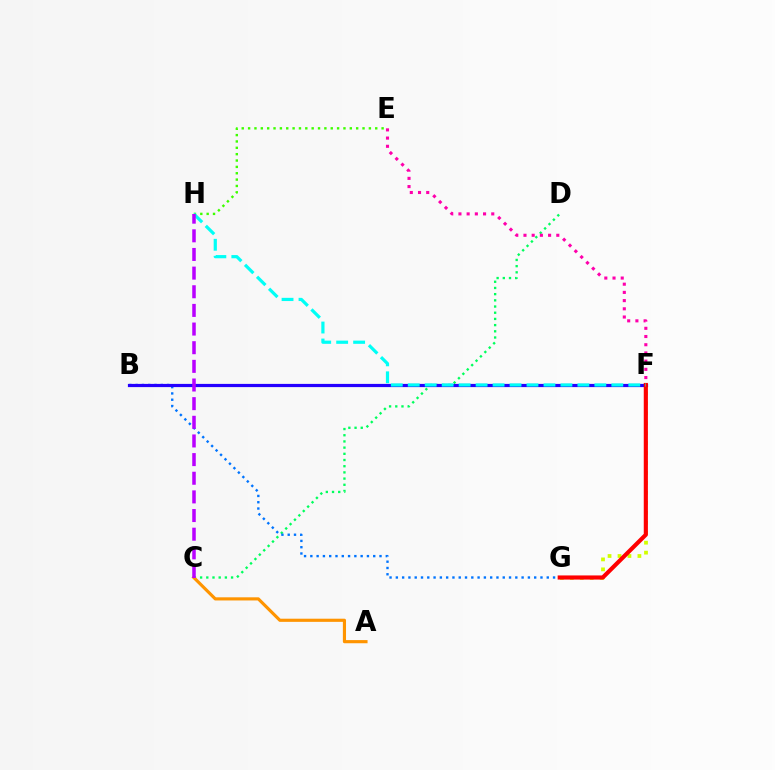{('C', 'D'): [{'color': '#00ff5c', 'line_style': 'dotted', 'thickness': 1.68}], ('B', 'G'): [{'color': '#0074ff', 'line_style': 'dotted', 'thickness': 1.71}], ('E', 'F'): [{'color': '#ff00ac', 'line_style': 'dotted', 'thickness': 2.23}], ('E', 'H'): [{'color': '#3dff00', 'line_style': 'dotted', 'thickness': 1.73}], ('F', 'G'): [{'color': '#d1ff00', 'line_style': 'dotted', 'thickness': 2.7}, {'color': '#ff0000', 'line_style': 'solid', 'thickness': 2.97}], ('B', 'F'): [{'color': '#2500ff', 'line_style': 'solid', 'thickness': 2.31}], ('A', 'C'): [{'color': '#ff9400', 'line_style': 'solid', 'thickness': 2.27}], ('F', 'H'): [{'color': '#00fff6', 'line_style': 'dashed', 'thickness': 2.3}], ('C', 'H'): [{'color': '#b900ff', 'line_style': 'dashed', 'thickness': 2.53}]}